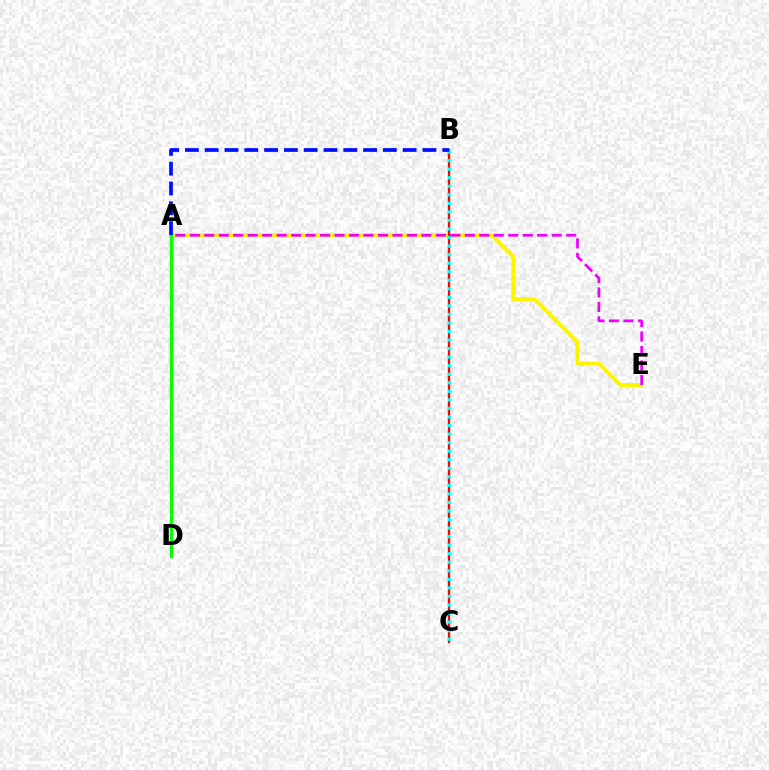{('A', 'E'): [{'color': '#fcf500', 'line_style': 'solid', 'thickness': 2.86}, {'color': '#ee00ff', 'line_style': 'dashed', 'thickness': 1.97}], ('A', 'D'): [{'color': '#08ff00', 'line_style': 'solid', 'thickness': 2.44}], ('B', 'C'): [{'color': '#ff0000', 'line_style': 'solid', 'thickness': 1.67}, {'color': '#00fff6', 'line_style': 'dotted', 'thickness': 2.32}], ('A', 'B'): [{'color': '#0010ff', 'line_style': 'dashed', 'thickness': 2.69}]}